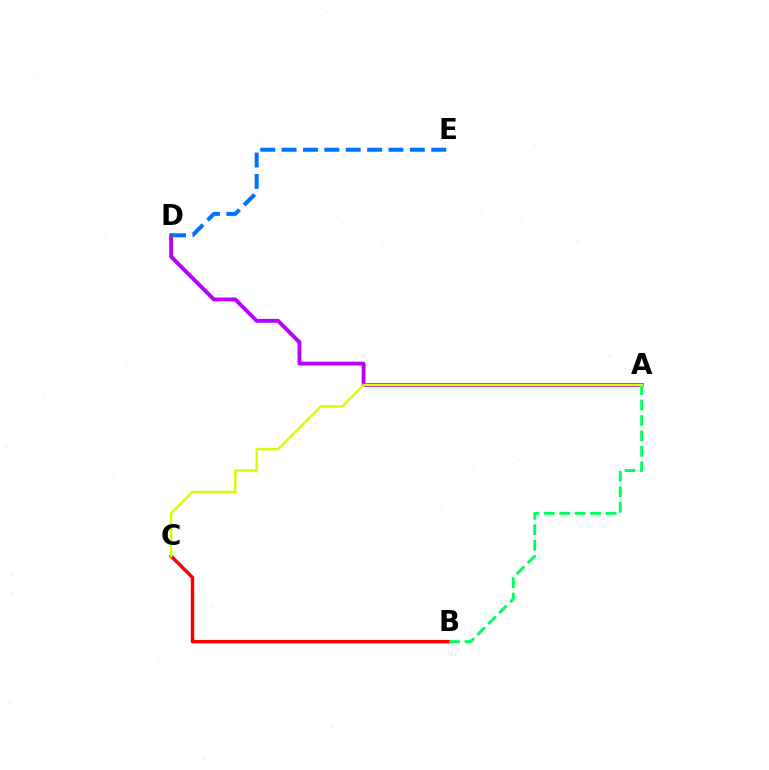{('A', 'D'): [{'color': '#b900ff', 'line_style': 'solid', 'thickness': 2.79}], ('B', 'C'): [{'color': '#ff0000', 'line_style': 'solid', 'thickness': 2.49}], ('A', 'B'): [{'color': '#00ff5c', 'line_style': 'dashed', 'thickness': 2.1}], ('A', 'C'): [{'color': '#d1ff00', 'line_style': 'solid', 'thickness': 1.75}], ('D', 'E'): [{'color': '#0074ff', 'line_style': 'dashed', 'thickness': 2.9}]}